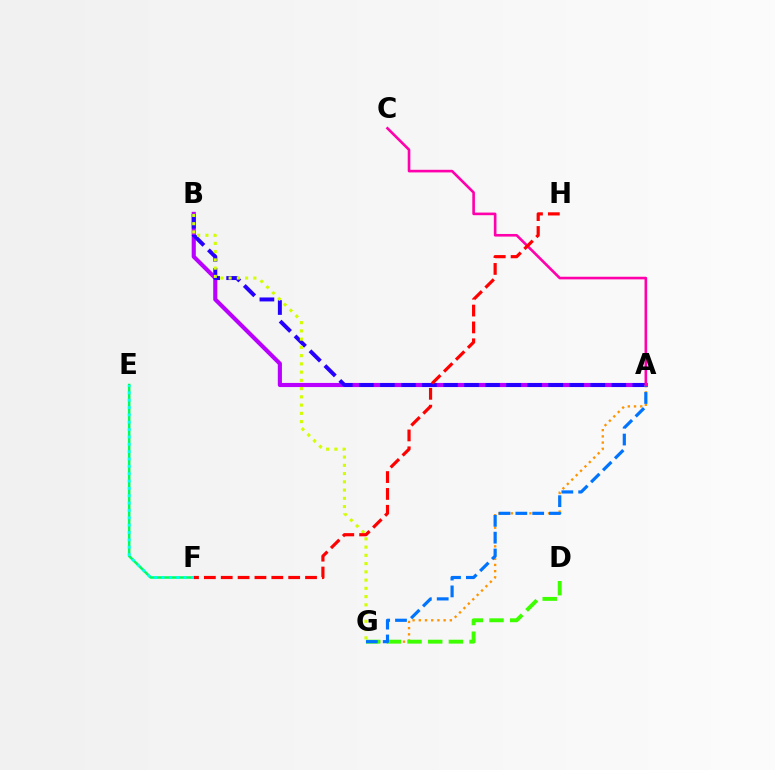{('A', 'B'): [{'color': '#b900ff', 'line_style': 'solid', 'thickness': 2.97}, {'color': '#2500ff', 'line_style': 'dashed', 'thickness': 2.86}], ('E', 'F'): [{'color': '#00ff5c', 'line_style': 'solid', 'thickness': 1.84}, {'color': '#00fff6', 'line_style': 'dotted', 'thickness': 2.0}], ('B', 'G'): [{'color': '#d1ff00', 'line_style': 'dotted', 'thickness': 2.24}], ('A', 'G'): [{'color': '#ff9400', 'line_style': 'dotted', 'thickness': 1.69}, {'color': '#0074ff', 'line_style': 'dashed', 'thickness': 2.29}], ('D', 'G'): [{'color': '#3dff00', 'line_style': 'dashed', 'thickness': 2.81}], ('A', 'C'): [{'color': '#ff00ac', 'line_style': 'solid', 'thickness': 1.89}], ('F', 'H'): [{'color': '#ff0000', 'line_style': 'dashed', 'thickness': 2.29}]}